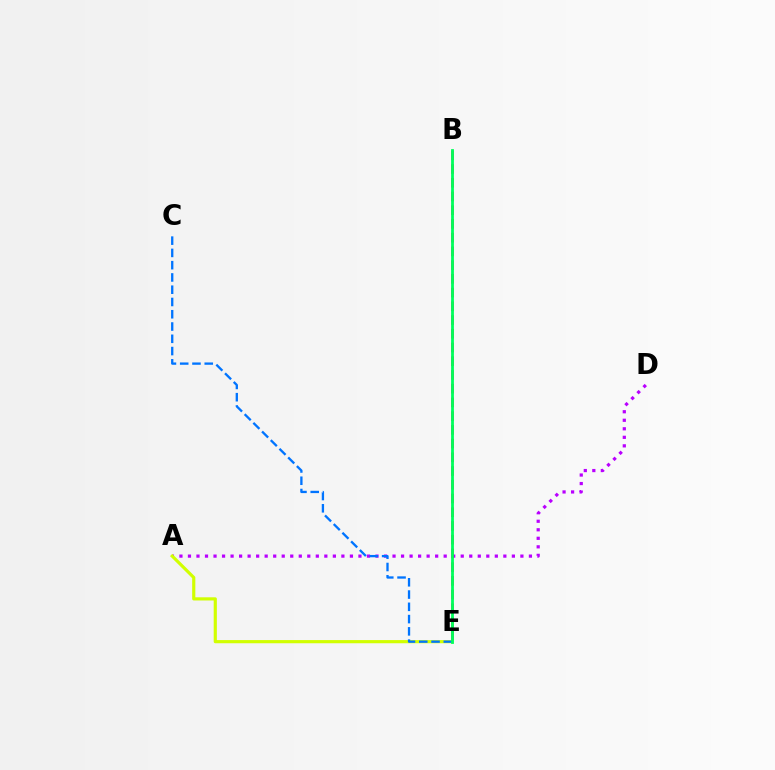{('A', 'D'): [{'color': '#b900ff', 'line_style': 'dotted', 'thickness': 2.32}], ('A', 'E'): [{'color': '#d1ff00', 'line_style': 'solid', 'thickness': 2.28}], ('C', 'E'): [{'color': '#0074ff', 'line_style': 'dashed', 'thickness': 1.67}], ('B', 'E'): [{'color': '#ff0000', 'line_style': 'dashed', 'thickness': 1.86}, {'color': '#00ff5c', 'line_style': 'solid', 'thickness': 2.02}]}